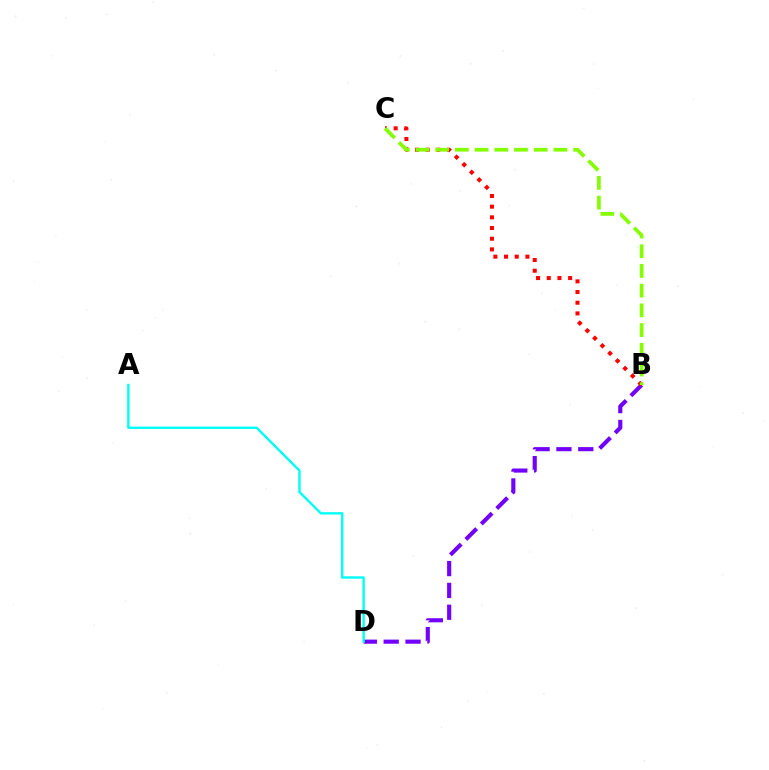{('B', 'D'): [{'color': '#7200ff', 'line_style': 'dashed', 'thickness': 2.97}], ('A', 'D'): [{'color': '#00fff6', 'line_style': 'solid', 'thickness': 1.72}], ('B', 'C'): [{'color': '#ff0000', 'line_style': 'dotted', 'thickness': 2.9}, {'color': '#84ff00', 'line_style': 'dashed', 'thickness': 2.68}]}